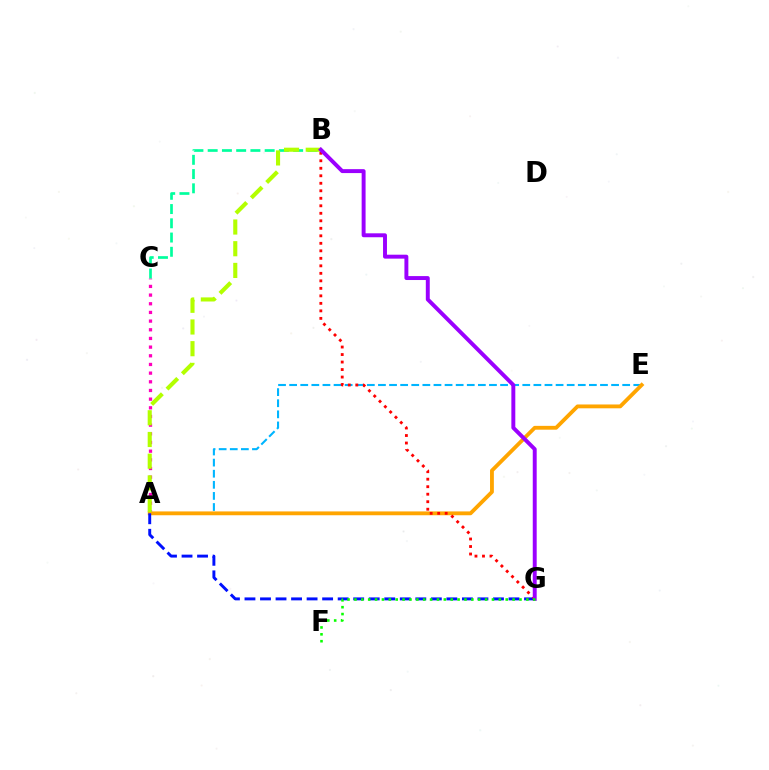{('A', 'C'): [{'color': '#ff00bd', 'line_style': 'dotted', 'thickness': 2.36}], ('A', 'E'): [{'color': '#00b5ff', 'line_style': 'dashed', 'thickness': 1.51}, {'color': '#ffa500', 'line_style': 'solid', 'thickness': 2.76}], ('A', 'G'): [{'color': '#0010ff', 'line_style': 'dashed', 'thickness': 2.11}], ('B', 'C'): [{'color': '#00ff9d', 'line_style': 'dashed', 'thickness': 1.94}], ('A', 'B'): [{'color': '#b3ff00', 'line_style': 'dashed', 'thickness': 2.95}], ('B', 'G'): [{'color': '#ff0000', 'line_style': 'dotted', 'thickness': 2.04}, {'color': '#9b00ff', 'line_style': 'solid', 'thickness': 2.83}], ('F', 'G'): [{'color': '#08ff00', 'line_style': 'dotted', 'thickness': 1.87}]}